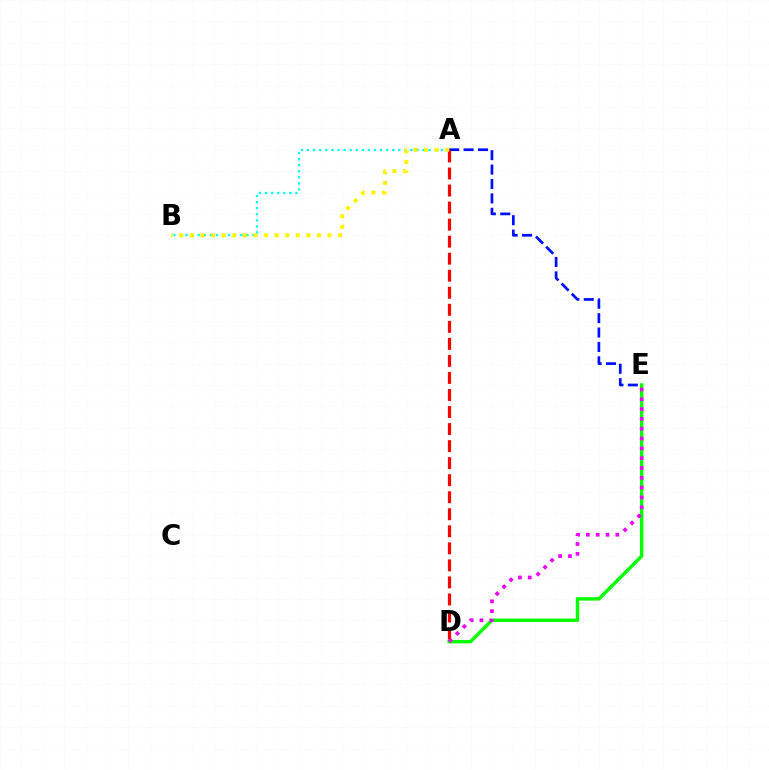{('A', 'B'): [{'color': '#00fff6', 'line_style': 'dotted', 'thickness': 1.65}, {'color': '#fcf500', 'line_style': 'dotted', 'thickness': 2.88}], ('D', 'E'): [{'color': '#08ff00', 'line_style': 'solid', 'thickness': 2.47}, {'color': '#ee00ff', 'line_style': 'dotted', 'thickness': 2.67}], ('A', 'E'): [{'color': '#0010ff', 'line_style': 'dashed', 'thickness': 1.96}], ('A', 'D'): [{'color': '#ff0000', 'line_style': 'dashed', 'thickness': 2.31}]}